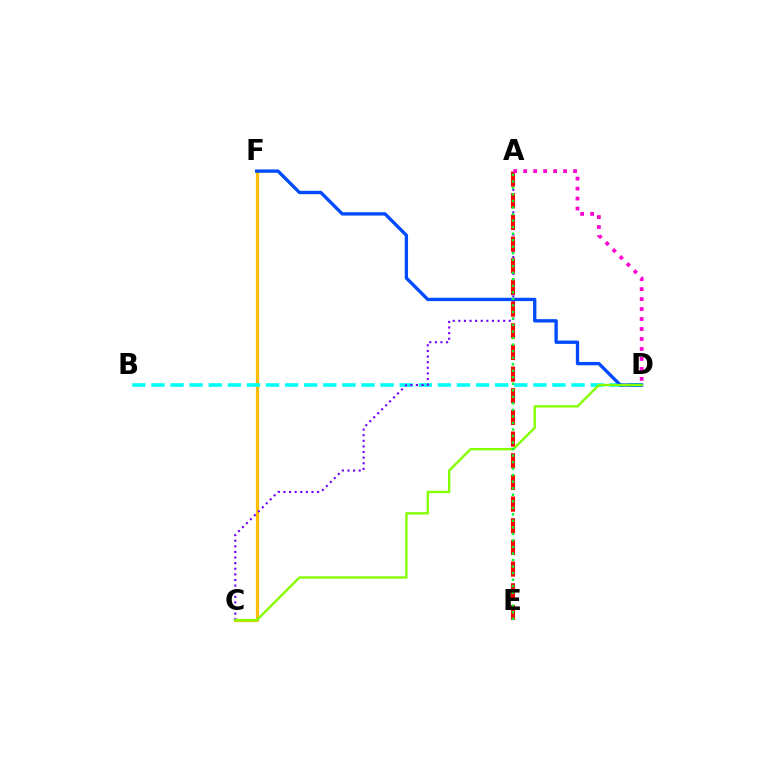{('C', 'F'): [{'color': '#ffbd00', 'line_style': 'solid', 'thickness': 2.29}], ('B', 'D'): [{'color': '#00fff6', 'line_style': 'dashed', 'thickness': 2.59}], ('A', 'C'): [{'color': '#7200ff', 'line_style': 'dotted', 'thickness': 1.52}], ('A', 'E'): [{'color': '#ff0000', 'line_style': 'dashed', 'thickness': 2.94}, {'color': '#00ff39', 'line_style': 'dotted', 'thickness': 1.77}], ('D', 'F'): [{'color': '#004bff', 'line_style': 'solid', 'thickness': 2.4}], ('C', 'D'): [{'color': '#84ff00', 'line_style': 'solid', 'thickness': 1.69}], ('A', 'D'): [{'color': '#ff00cf', 'line_style': 'dotted', 'thickness': 2.71}]}